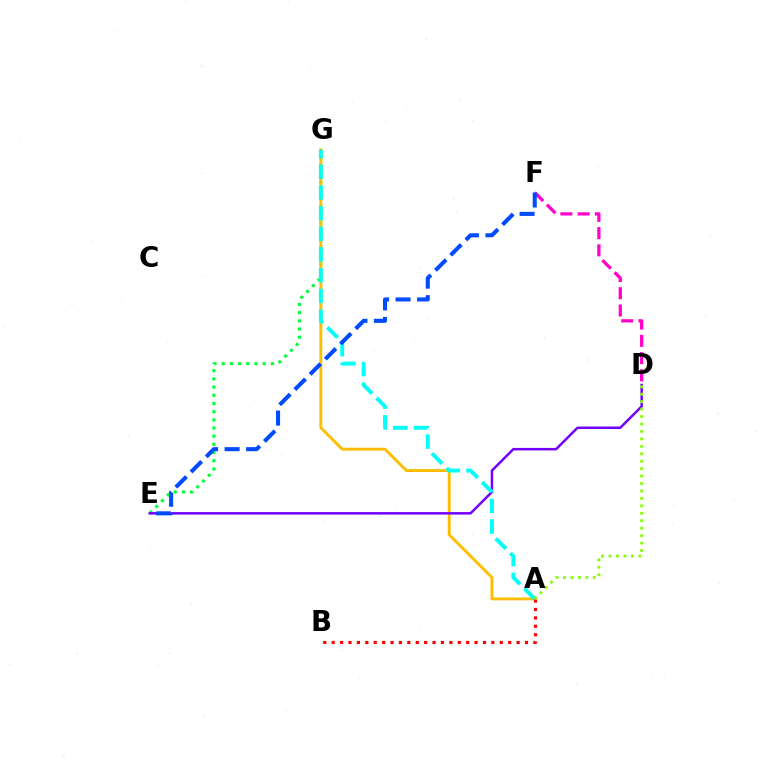{('E', 'G'): [{'color': '#00ff39', 'line_style': 'dotted', 'thickness': 2.23}], ('A', 'G'): [{'color': '#ffbd00', 'line_style': 'solid', 'thickness': 2.08}, {'color': '#00fff6', 'line_style': 'dashed', 'thickness': 2.81}], ('D', 'F'): [{'color': '#ff00cf', 'line_style': 'dashed', 'thickness': 2.34}], ('A', 'B'): [{'color': '#ff0000', 'line_style': 'dotted', 'thickness': 2.28}], ('D', 'E'): [{'color': '#7200ff', 'line_style': 'solid', 'thickness': 1.8}], ('A', 'D'): [{'color': '#84ff00', 'line_style': 'dotted', 'thickness': 2.02}], ('E', 'F'): [{'color': '#004bff', 'line_style': 'dashed', 'thickness': 2.92}]}